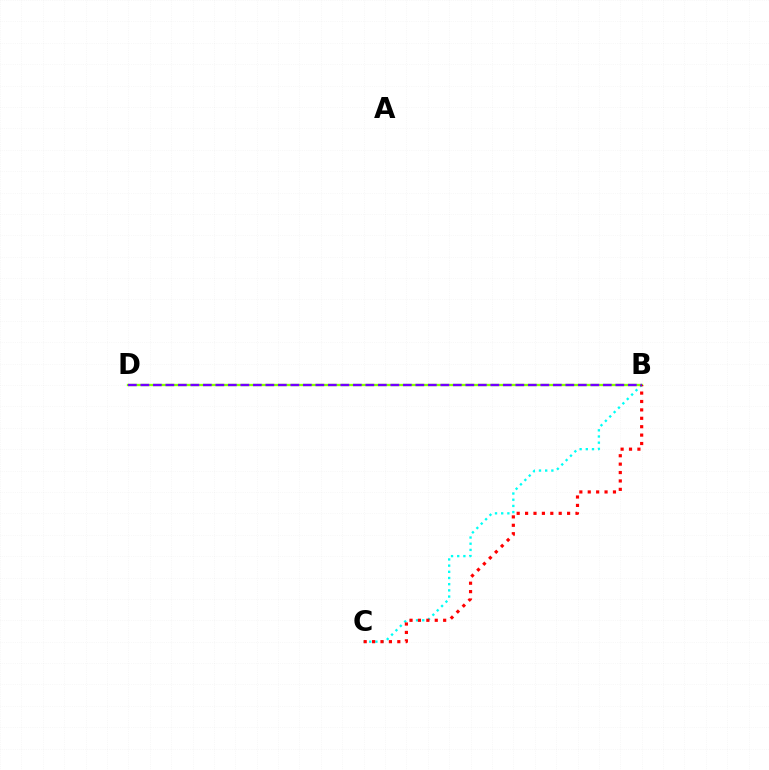{('B', 'C'): [{'color': '#00fff6', 'line_style': 'dotted', 'thickness': 1.68}, {'color': '#ff0000', 'line_style': 'dotted', 'thickness': 2.28}], ('B', 'D'): [{'color': '#84ff00', 'line_style': 'solid', 'thickness': 1.68}, {'color': '#7200ff', 'line_style': 'dashed', 'thickness': 1.7}]}